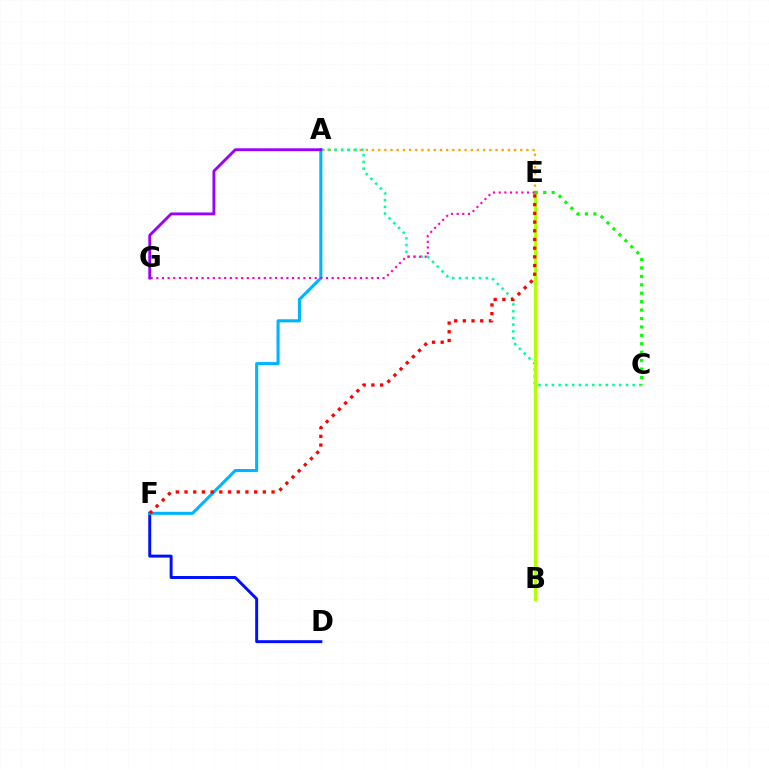{('A', 'E'): [{'color': '#ffa500', 'line_style': 'dotted', 'thickness': 1.68}], ('D', 'F'): [{'color': '#0010ff', 'line_style': 'solid', 'thickness': 2.12}], ('A', 'F'): [{'color': '#00b5ff', 'line_style': 'solid', 'thickness': 2.21}], ('A', 'C'): [{'color': '#00ff9d', 'line_style': 'dotted', 'thickness': 1.83}], ('B', 'E'): [{'color': '#b3ff00', 'line_style': 'solid', 'thickness': 2.38}], ('A', 'G'): [{'color': '#9b00ff', 'line_style': 'solid', 'thickness': 2.05}], ('E', 'G'): [{'color': '#ff00bd', 'line_style': 'dotted', 'thickness': 1.54}], ('E', 'F'): [{'color': '#ff0000', 'line_style': 'dotted', 'thickness': 2.36}], ('C', 'E'): [{'color': '#08ff00', 'line_style': 'dotted', 'thickness': 2.29}]}